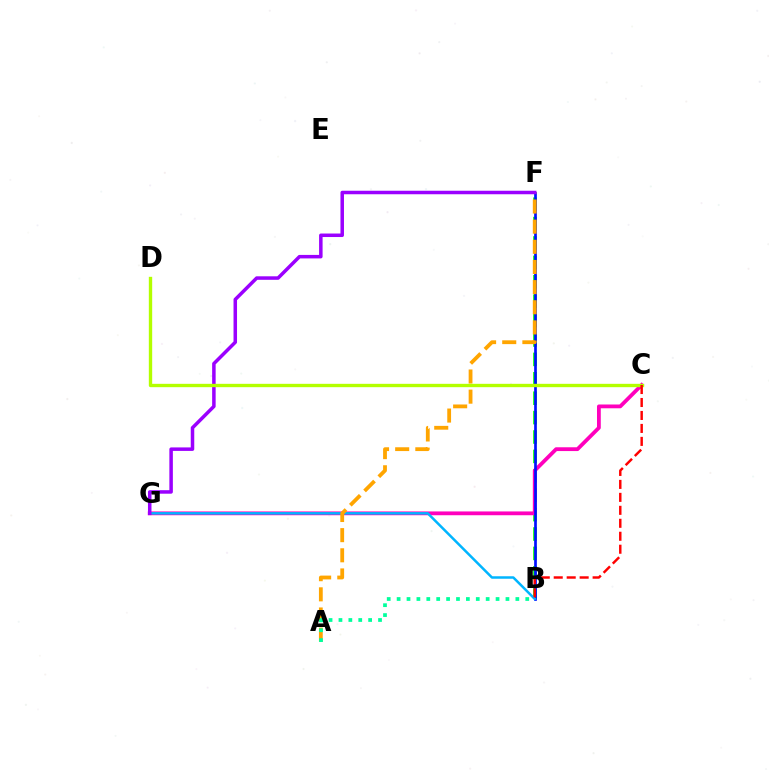{('B', 'F'): [{'color': '#08ff00', 'line_style': 'dashed', 'thickness': 2.64}, {'color': '#0010ff', 'line_style': 'solid', 'thickness': 1.94}], ('C', 'G'): [{'color': '#ff00bd', 'line_style': 'solid', 'thickness': 2.73}], ('B', 'G'): [{'color': '#00b5ff', 'line_style': 'solid', 'thickness': 1.8}], ('A', 'F'): [{'color': '#ffa500', 'line_style': 'dashed', 'thickness': 2.74}], ('F', 'G'): [{'color': '#9b00ff', 'line_style': 'solid', 'thickness': 2.52}], ('A', 'B'): [{'color': '#00ff9d', 'line_style': 'dotted', 'thickness': 2.69}], ('C', 'D'): [{'color': '#b3ff00', 'line_style': 'solid', 'thickness': 2.42}], ('B', 'C'): [{'color': '#ff0000', 'line_style': 'dashed', 'thickness': 1.76}]}